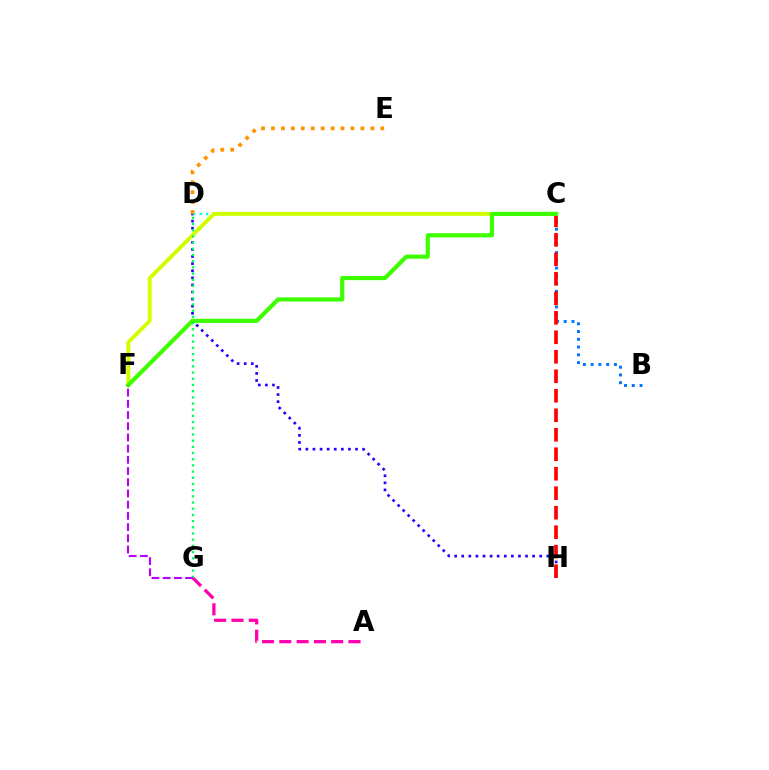{('B', 'C'): [{'color': '#0074ff', 'line_style': 'dotted', 'thickness': 2.11}], ('A', 'G'): [{'color': '#ff00ac', 'line_style': 'dashed', 'thickness': 2.35}], ('D', 'H'): [{'color': '#2500ff', 'line_style': 'dotted', 'thickness': 1.93}], ('C', 'H'): [{'color': '#ff0000', 'line_style': 'dashed', 'thickness': 2.65}], ('C', 'D'): [{'color': '#00fff6', 'line_style': 'dotted', 'thickness': 1.75}], ('D', 'E'): [{'color': '#ff9400', 'line_style': 'dotted', 'thickness': 2.7}], ('C', 'F'): [{'color': '#d1ff00', 'line_style': 'solid', 'thickness': 2.81}, {'color': '#3dff00', 'line_style': 'solid', 'thickness': 2.99}], ('D', 'G'): [{'color': '#00ff5c', 'line_style': 'dotted', 'thickness': 1.68}], ('F', 'G'): [{'color': '#b900ff', 'line_style': 'dashed', 'thickness': 1.52}]}